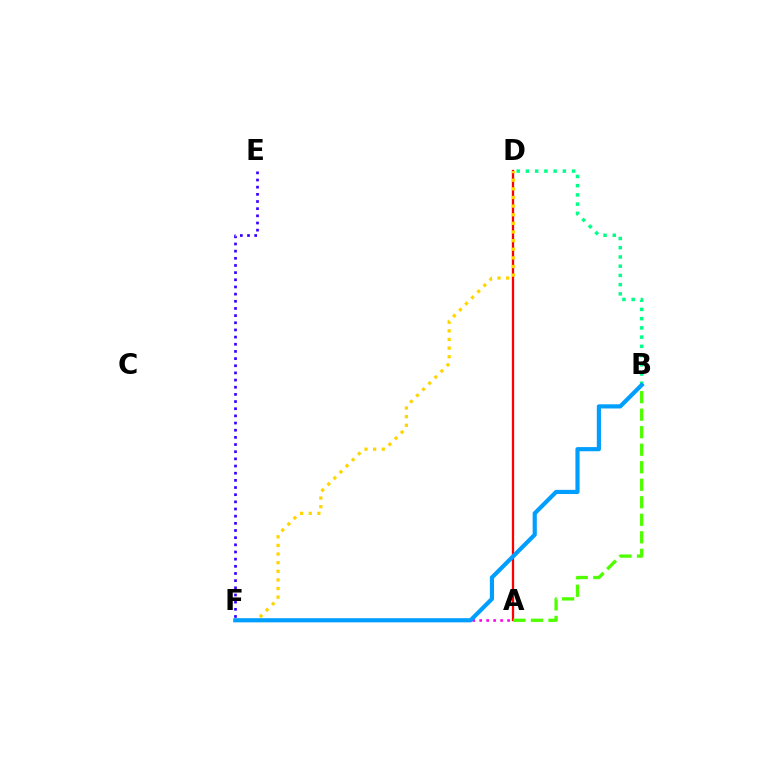{('A', 'F'): [{'color': '#ff00ed', 'line_style': 'dotted', 'thickness': 1.89}], ('A', 'D'): [{'color': '#ff0000', 'line_style': 'solid', 'thickness': 1.64}], ('A', 'B'): [{'color': '#4fff00', 'line_style': 'dashed', 'thickness': 2.38}], ('E', 'F'): [{'color': '#3700ff', 'line_style': 'dotted', 'thickness': 1.95}], ('B', 'D'): [{'color': '#00ff86', 'line_style': 'dotted', 'thickness': 2.51}], ('D', 'F'): [{'color': '#ffd500', 'line_style': 'dotted', 'thickness': 2.34}], ('B', 'F'): [{'color': '#009eff', 'line_style': 'solid', 'thickness': 3.0}]}